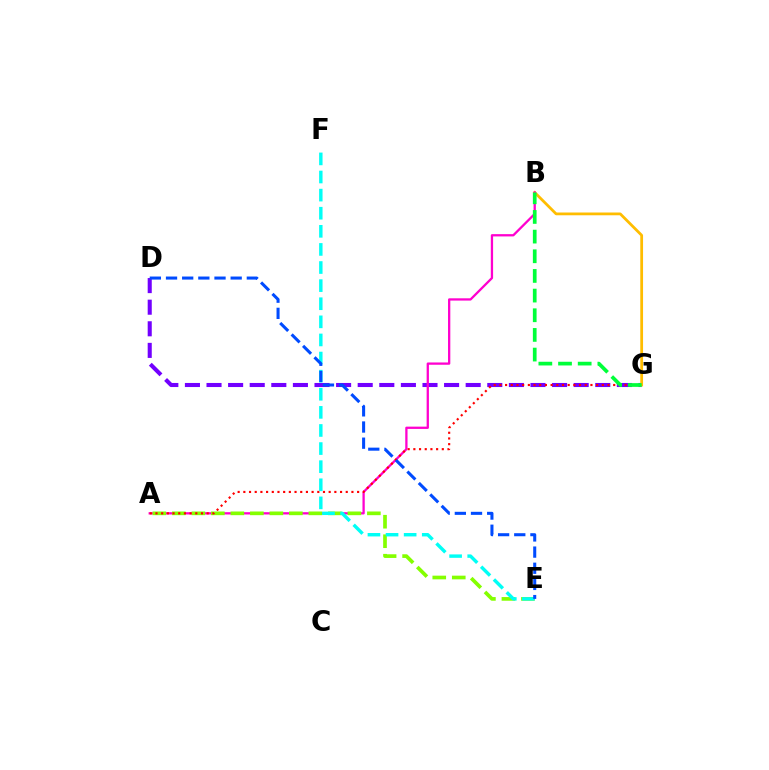{('D', 'G'): [{'color': '#7200ff', 'line_style': 'dashed', 'thickness': 2.93}], ('B', 'G'): [{'color': '#ffbd00', 'line_style': 'solid', 'thickness': 1.99}, {'color': '#00ff39', 'line_style': 'dashed', 'thickness': 2.67}], ('A', 'B'): [{'color': '#ff00cf', 'line_style': 'solid', 'thickness': 1.65}], ('A', 'E'): [{'color': '#84ff00', 'line_style': 'dashed', 'thickness': 2.65}], ('A', 'G'): [{'color': '#ff0000', 'line_style': 'dotted', 'thickness': 1.55}], ('E', 'F'): [{'color': '#00fff6', 'line_style': 'dashed', 'thickness': 2.46}], ('D', 'E'): [{'color': '#004bff', 'line_style': 'dashed', 'thickness': 2.2}]}